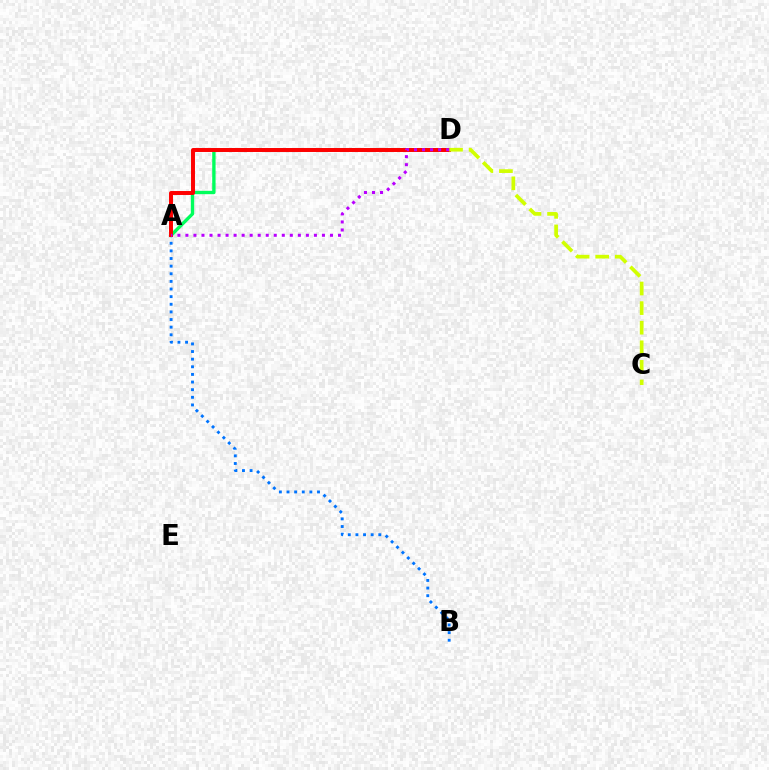{('A', 'B'): [{'color': '#0074ff', 'line_style': 'dotted', 'thickness': 2.07}], ('A', 'D'): [{'color': '#00ff5c', 'line_style': 'solid', 'thickness': 2.41}, {'color': '#ff0000', 'line_style': 'solid', 'thickness': 2.85}, {'color': '#b900ff', 'line_style': 'dotted', 'thickness': 2.18}], ('C', 'D'): [{'color': '#d1ff00', 'line_style': 'dashed', 'thickness': 2.66}]}